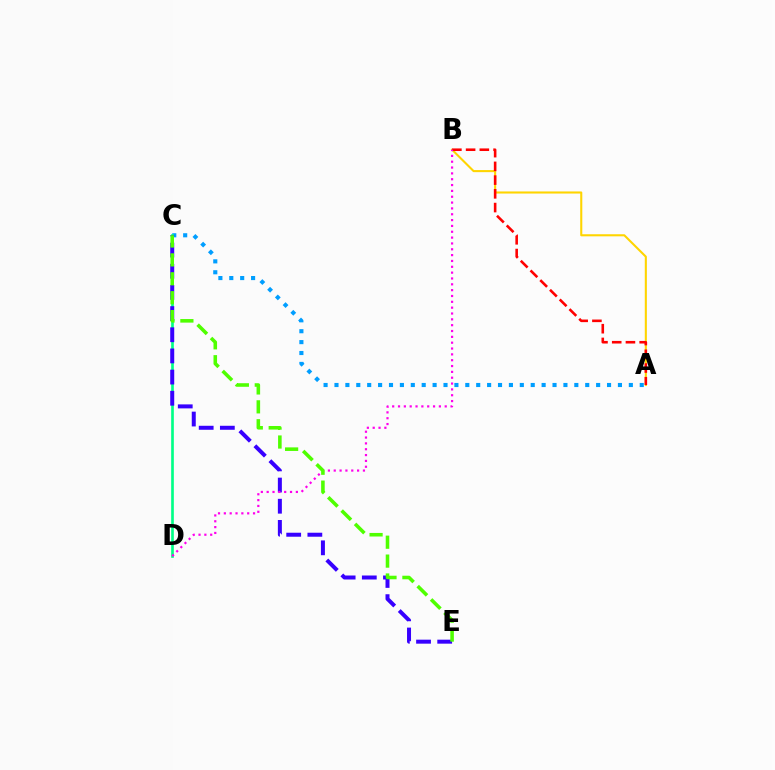{('A', 'B'): [{'color': '#ffd500', 'line_style': 'solid', 'thickness': 1.5}, {'color': '#ff0000', 'line_style': 'dashed', 'thickness': 1.87}], ('A', 'C'): [{'color': '#009eff', 'line_style': 'dotted', 'thickness': 2.96}], ('C', 'D'): [{'color': '#00ff86', 'line_style': 'solid', 'thickness': 1.91}], ('C', 'E'): [{'color': '#3700ff', 'line_style': 'dashed', 'thickness': 2.88}, {'color': '#4fff00', 'line_style': 'dashed', 'thickness': 2.57}], ('B', 'D'): [{'color': '#ff00ed', 'line_style': 'dotted', 'thickness': 1.59}]}